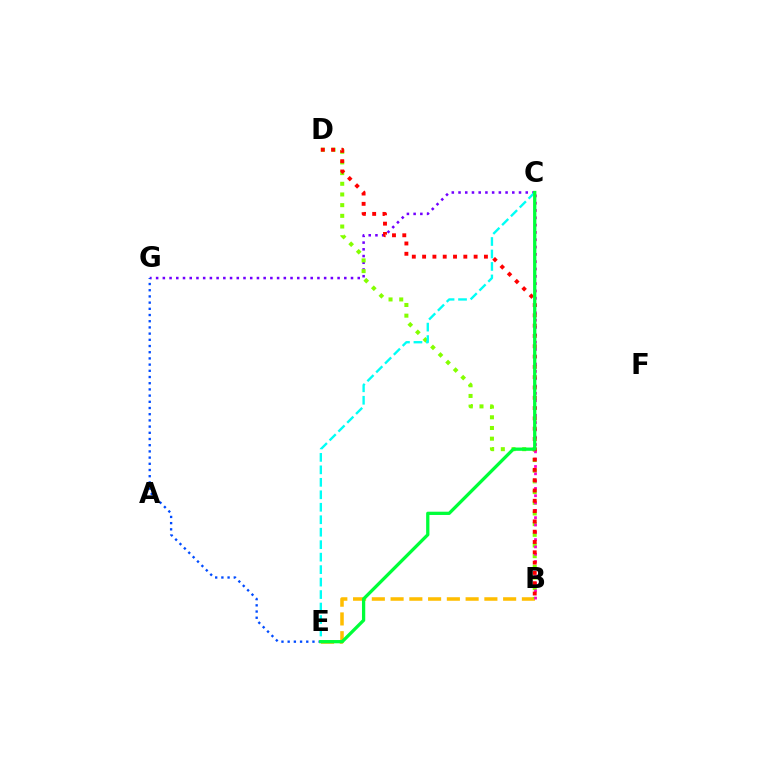{('B', 'E'): [{'color': '#ffbd00', 'line_style': 'dashed', 'thickness': 2.55}], ('C', 'G'): [{'color': '#7200ff', 'line_style': 'dotted', 'thickness': 1.83}], ('B', 'D'): [{'color': '#84ff00', 'line_style': 'dotted', 'thickness': 2.9}, {'color': '#ff0000', 'line_style': 'dotted', 'thickness': 2.8}], ('B', 'C'): [{'color': '#ff00cf', 'line_style': 'dotted', 'thickness': 1.99}], ('C', 'E'): [{'color': '#00fff6', 'line_style': 'dashed', 'thickness': 1.69}, {'color': '#00ff39', 'line_style': 'solid', 'thickness': 2.36}], ('E', 'G'): [{'color': '#004bff', 'line_style': 'dotted', 'thickness': 1.68}]}